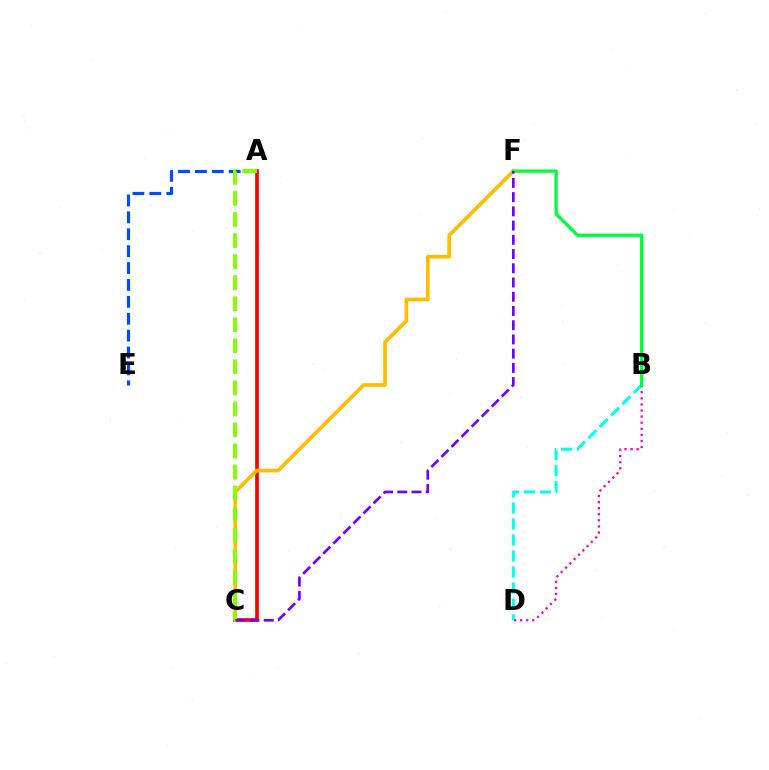{('A', 'C'): [{'color': '#ff0000', 'line_style': 'solid', 'thickness': 2.66}, {'color': '#84ff00', 'line_style': 'dashed', 'thickness': 2.86}], ('A', 'E'): [{'color': '#004bff', 'line_style': 'dashed', 'thickness': 2.3}], ('C', 'F'): [{'color': '#ffbd00', 'line_style': 'solid', 'thickness': 2.64}, {'color': '#7200ff', 'line_style': 'dashed', 'thickness': 1.93}], ('B', 'D'): [{'color': '#00fff6', 'line_style': 'dashed', 'thickness': 2.17}, {'color': '#ff00cf', 'line_style': 'dotted', 'thickness': 1.65}], ('B', 'F'): [{'color': '#00ff39', 'line_style': 'solid', 'thickness': 2.37}]}